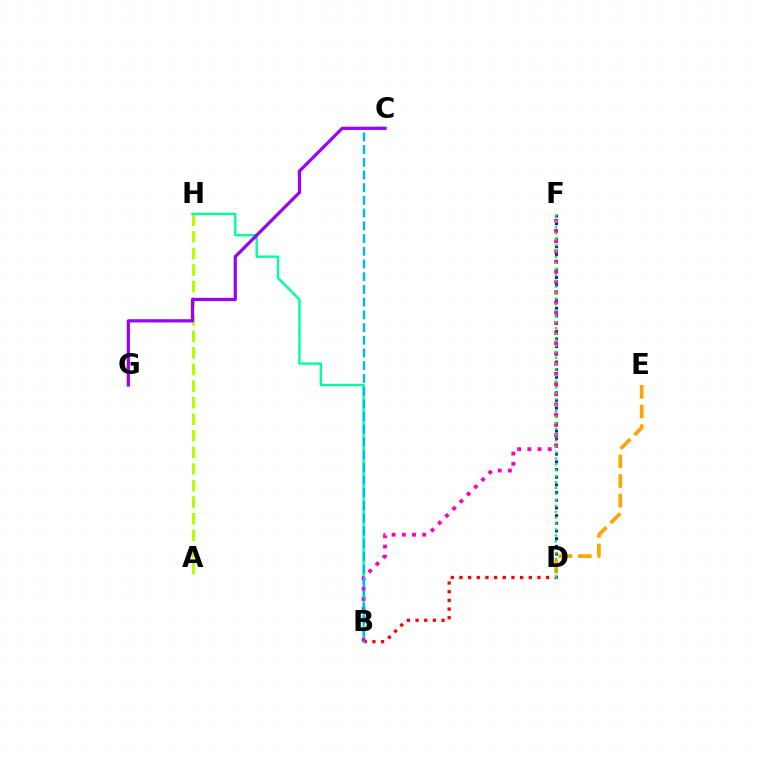{('D', 'F'): [{'color': '#0010ff', 'line_style': 'dotted', 'thickness': 2.09}, {'color': '#08ff00', 'line_style': 'dotted', 'thickness': 1.61}], ('A', 'H'): [{'color': '#b3ff00', 'line_style': 'dashed', 'thickness': 2.25}], ('D', 'E'): [{'color': '#ffa500', 'line_style': 'dashed', 'thickness': 2.66}], ('B', 'D'): [{'color': '#ff0000', 'line_style': 'dotted', 'thickness': 2.35}], ('B', 'H'): [{'color': '#00ff9d', 'line_style': 'solid', 'thickness': 1.72}], ('B', 'F'): [{'color': '#ff00bd', 'line_style': 'dotted', 'thickness': 2.77}], ('B', 'C'): [{'color': '#00b5ff', 'line_style': 'dashed', 'thickness': 1.73}], ('C', 'G'): [{'color': '#9b00ff', 'line_style': 'solid', 'thickness': 2.32}]}